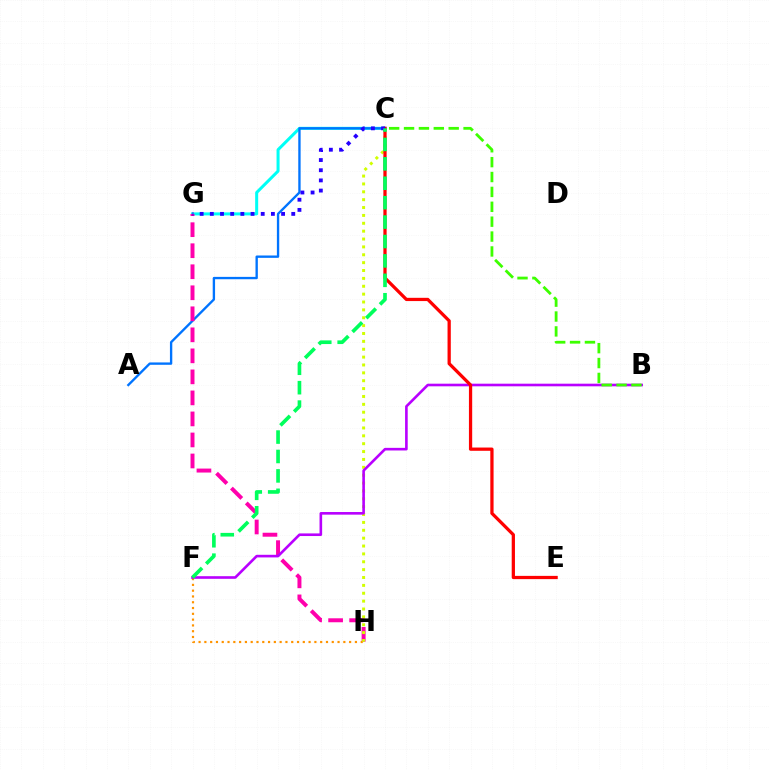{('C', 'G'): [{'color': '#00fff6', 'line_style': 'solid', 'thickness': 2.17}, {'color': '#2500ff', 'line_style': 'dotted', 'thickness': 2.77}], ('A', 'C'): [{'color': '#0074ff', 'line_style': 'solid', 'thickness': 1.69}], ('G', 'H'): [{'color': '#ff00ac', 'line_style': 'dashed', 'thickness': 2.86}], ('F', 'H'): [{'color': '#ff9400', 'line_style': 'dotted', 'thickness': 1.57}], ('C', 'H'): [{'color': '#d1ff00', 'line_style': 'dotted', 'thickness': 2.14}], ('B', 'F'): [{'color': '#b900ff', 'line_style': 'solid', 'thickness': 1.89}], ('C', 'E'): [{'color': '#ff0000', 'line_style': 'solid', 'thickness': 2.34}], ('C', 'F'): [{'color': '#00ff5c', 'line_style': 'dashed', 'thickness': 2.64}], ('B', 'C'): [{'color': '#3dff00', 'line_style': 'dashed', 'thickness': 2.02}]}